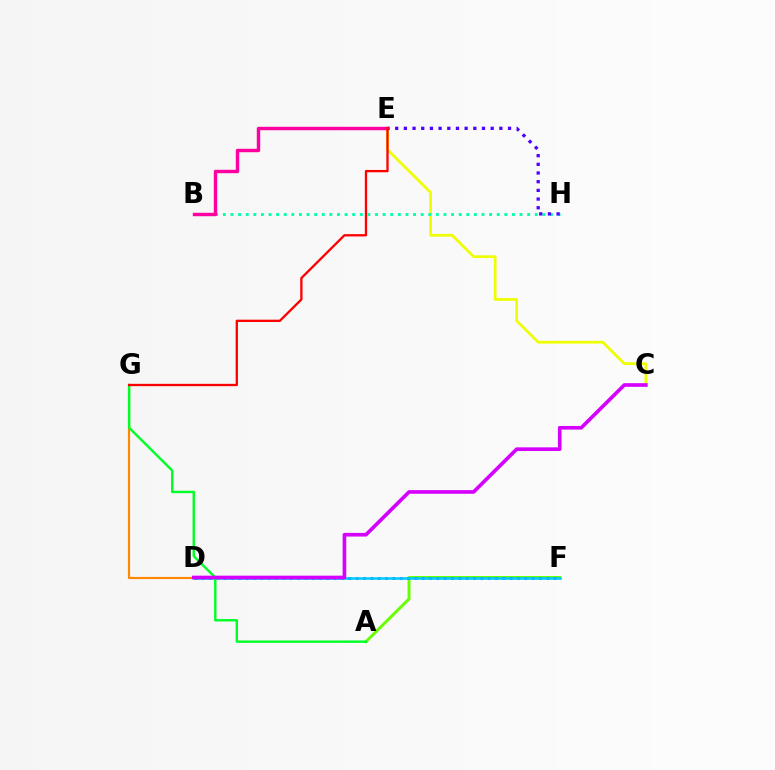{('C', 'E'): [{'color': '#eeff00', 'line_style': 'solid', 'thickness': 1.97}], ('A', 'F'): [{'color': '#66ff00', 'line_style': 'solid', 'thickness': 2.12}], ('B', 'H'): [{'color': '#00ffaf', 'line_style': 'dotted', 'thickness': 2.07}], ('E', 'H'): [{'color': '#4f00ff', 'line_style': 'dotted', 'thickness': 2.36}], ('D', 'G'): [{'color': '#ff8800', 'line_style': 'solid', 'thickness': 1.55}], ('D', 'F'): [{'color': '#003fff', 'line_style': 'dotted', 'thickness': 1.99}, {'color': '#00c7ff', 'line_style': 'solid', 'thickness': 1.84}], ('B', 'E'): [{'color': '#ff00a0', 'line_style': 'solid', 'thickness': 2.46}], ('A', 'G'): [{'color': '#00ff27', 'line_style': 'solid', 'thickness': 1.73}], ('C', 'D'): [{'color': '#d600ff', 'line_style': 'solid', 'thickness': 2.63}], ('E', 'G'): [{'color': '#ff0000', 'line_style': 'solid', 'thickness': 1.67}]}